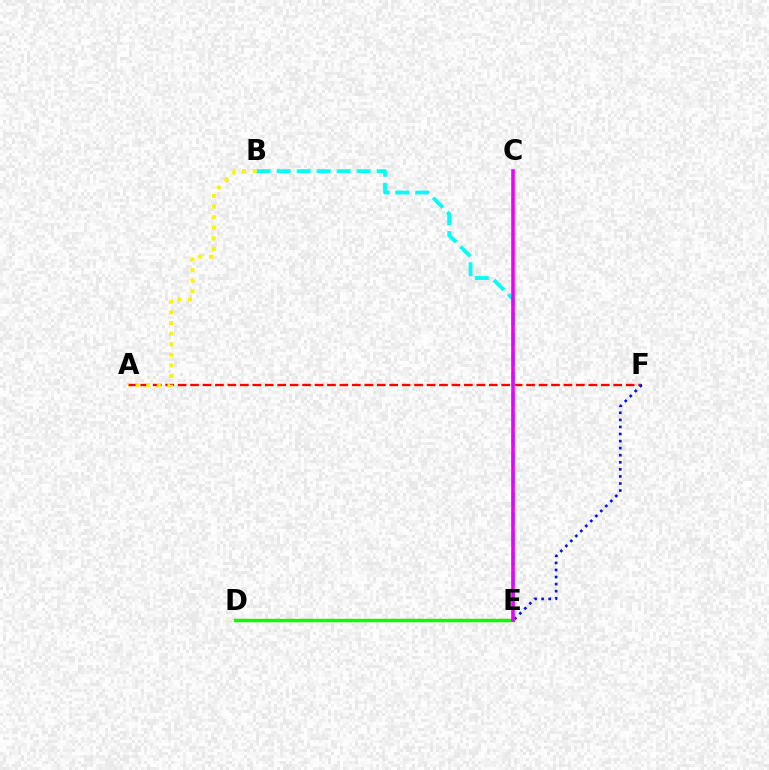{('A', 'F'): [{'color': '#ff0000', 'line_style': 'dashed', 'thickness': 1.69}], ('B', 'E'): [{'color': '#00fff6', 'line_style': 'dashed', 'thickness': 2.72}], ('A', 'B'): [{'color': '#fcf500', 'line_style': 'dotted', 'thickness': 2.88}], ('E', 'F'): [{'color': '#0010ff', 'line_style': 'dotted', 'thickness': 1.92}], ('D', 'E'): [{'color': '#08ff00', 'line_style': 'solid', 'thickness': 2.5}], ('C', 'E'): [{'color': '#ee00ff', 'line_style': 'solid', 'thickness': 2.57}]}